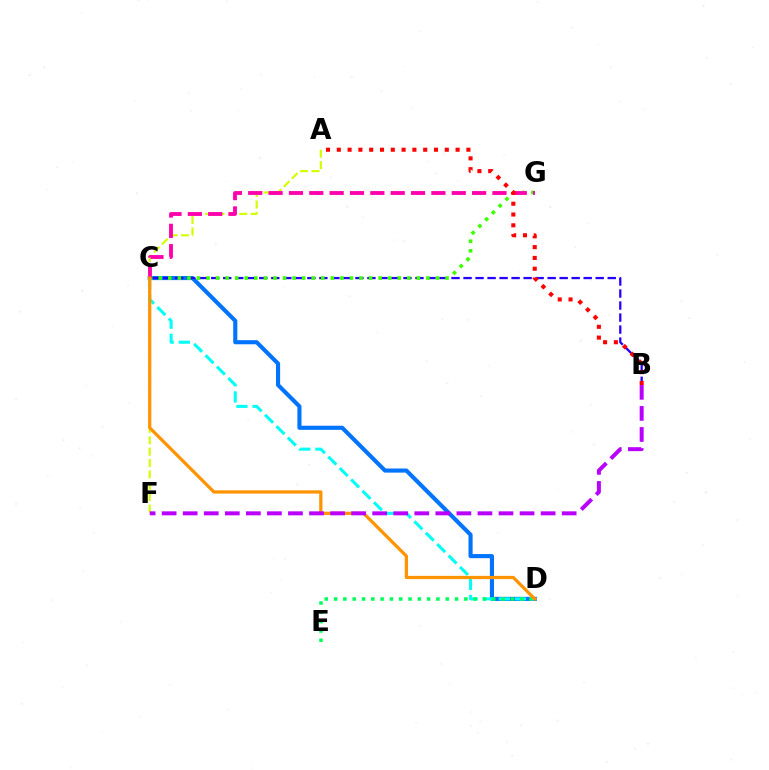{('C', 'D'): [{'color': '#0074ff', 'line_style': 'solid', 'thickness': 2.96}, {'color': '#00fff6', 'line_style': 'dashed', 'thickness': 2.19}, {'color': '#ff9400', 'line_style': 'solid', 'thickness': 2.34}], ('D', 'E'): [{'color': '#00ff5c', 'line_style': 'dotted', 'thickness': 2.53}], ('A', 'F'): [{'color': '#d1ff00', 'line_style': 'dashed', 'thickness': 1.55}], ('B', 'C'): [{'color': '#2500ff', 'line_style': 'dashed', 'thickness': 1.63}], ('C', 'G'): [{'color': '#3dff00', 'line_style': 'dotted', 'thickness': 2.6}, {'color': '#ff00ac', 'line_style': 'dashed', 'thickness': 2.76}], ('A', 'B'): [{'color': '#ff0000', 'line_style': 'dotted', 'thickness': 2.93}], ('B', 'F'): [{'color': '#b900ff', 'line_style': 'dashed', 'thickness': 2.86}]}